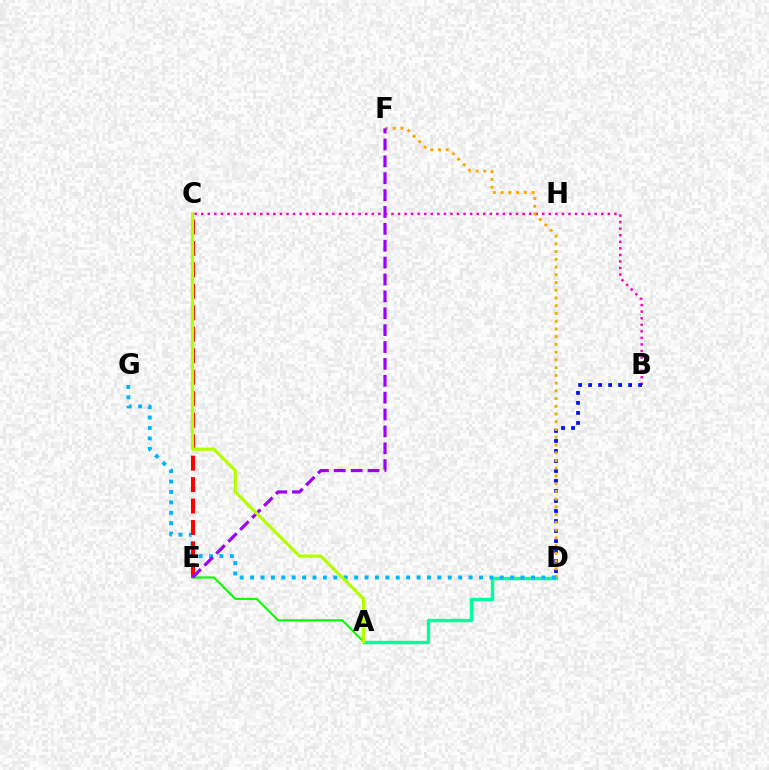{('B', 'C'): [{'color': '#ff00bd', 'line_style': 'dotted', 'thickness': 1.78}], ('B', 'D'): [{'color': '#0010ff', 'line_style': 'dotted', 'thickness': 2.72}], ('D', 'F'): [{'color': '#ffa500', 'line_style': 'dotted', 'thickness': 2.1}], ('A', 'D'): [{'color': '#00ff9d', 'line_style': 'solid', 'thickness': 2.44}], ('D', 'G'): [{'color': '#00b5ff', 'line_style': 'dotted', 'thickness': 2.83}], ('C', 'E'): [{'color': '#ff0000', 'line_style': 'dashed', 'thickness': 2.92}], ('A', 'E'): [{'color': '#08ff00', 'line_style': 'solid', 'thickness': 1.51}], ('E', 'F'): [{'color': '#9b00ff', 'line_style': 'dashed', 'thickness': 2.29}], ('A', 'C'): [{'color': '#b3ff00', 'line_style': 'solid', 'thickness': 2.3}]}